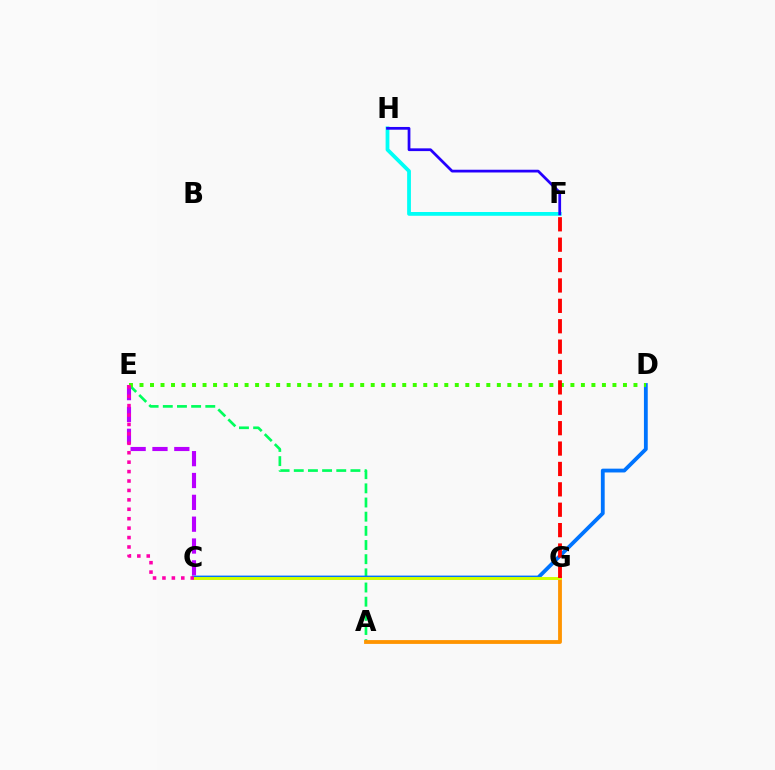{('A', 'E'): [{'color': '#00ff5c', 'line_style': 'dashed', 'thickness': 1.92}], ('A', 'G'): [{'color': '#ff9400', 'line_style': 'solid', 'thickness': 2.75}], ('F', 'H'): [{'color': '#00fff6', 'line_style': 'solid', 'thickness': 2.72}, {'color': '#2500ff', 'line_style': 'solid', 'thickness': 1.98}], ('C', 'E'): [{'color': '#b900ff', 'line_style': 'dashed', 'thickness': 2.97}, {'color': '#ff00ac', 'line_style': 'dotted', 'thickness': 2.56}], ('C', 'D'): [{'color': '#0074ff', 'line_style': 'solid', 'thickness': 2.74}], ('D', 'E'): [{'color': '#3dff00', 'line_style': 'dotted', 'thickness': 2.86}], ('C', 'G'): [{'color': '#d1ff00', 'line_style': 'solid', 'thickness': 2.14}], ('F', 'G'): [{'color': '#ff0000', 'line_style': 'dashed', 'thickness': 2.77}]}